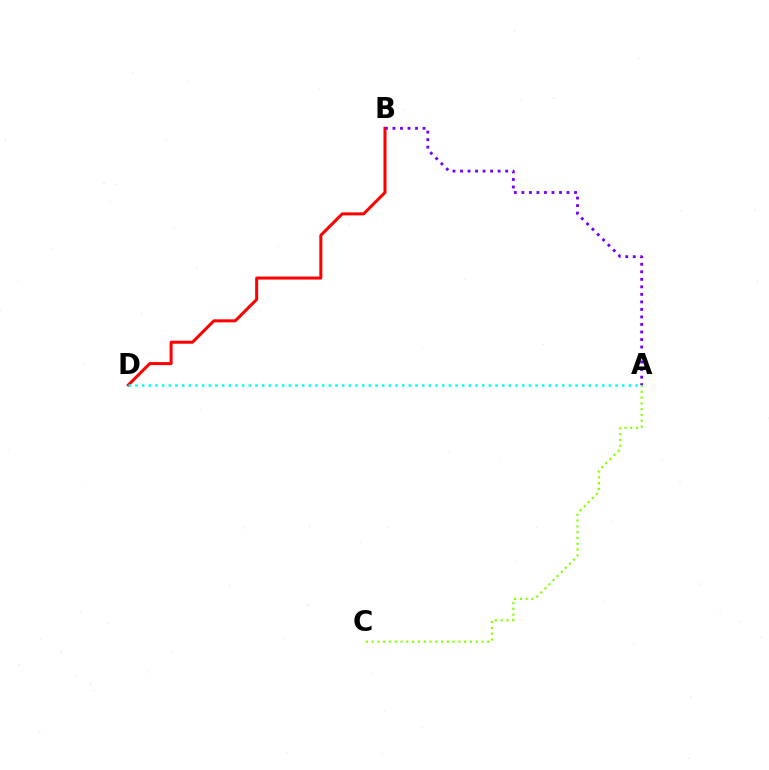{('A', 'C'): [{'color': '#84ff00', 'line_style': 'dotted', 'thickness': 1.57}], ('B', 'D'): [{'color': '#ff0000', 'line_style': 'solid', 'thickness': 2.17}], ('A', 'D'): [{'color': '#00fff6', 'line_style': 'dotted', 'thickness': 1.81}], ('A', 'B'): [{'color': '#7200ff', 'line_style': 'dotted', 'thickness': 2.04}]}